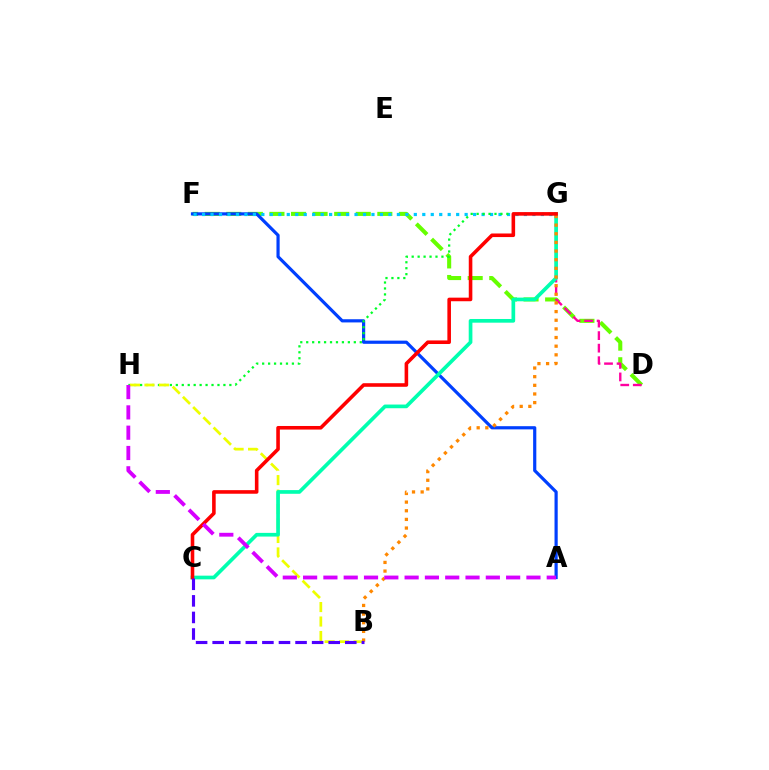{('D', 'F'): [{'color': '#66ff00', 'line_style': 'dashed', 'thickness': 2.93}], ('A', 'F'): [{'color': '#003fff', 'line_style': 'solid', 'thickness': 2.29}], ('F', 'G'): [{'color': '#00c7ff', 'line_style': 'dotted', 'thickness': 2.3}], ('G', 'H'): [{'color': '#00ff27', 'line_style': 'dotted', 'thickness': 1.62}], ('B', 'H'): [{'color': '#eeff00', 'line_style': 'dashed', 'thickness': 1.97}], ('D', 'G'): [{'color': '#ff00a0', 'line_style': 'dashed', 'thickness': 1.7}], ('C', 'G'): [{'color': '#00ffaf', 'line_style': 'solid', 'thickness': 2.65}, {'color': '#ff0000', 'line_style': 'solid', 'thickness': 2.58}], ('B', 'G'): [{'color': '#ff8800', 'line_style': 'dotted', 'thickness': 2.35}], ('B', 'C'): [{'color': '#4f00ff', 'line_style': 'dashed', 'thickness': 2.25}], ('A', 'H'): [{'color': '#d600ff', 'line_style': 'dashed', 'thickness': 2.76}]}